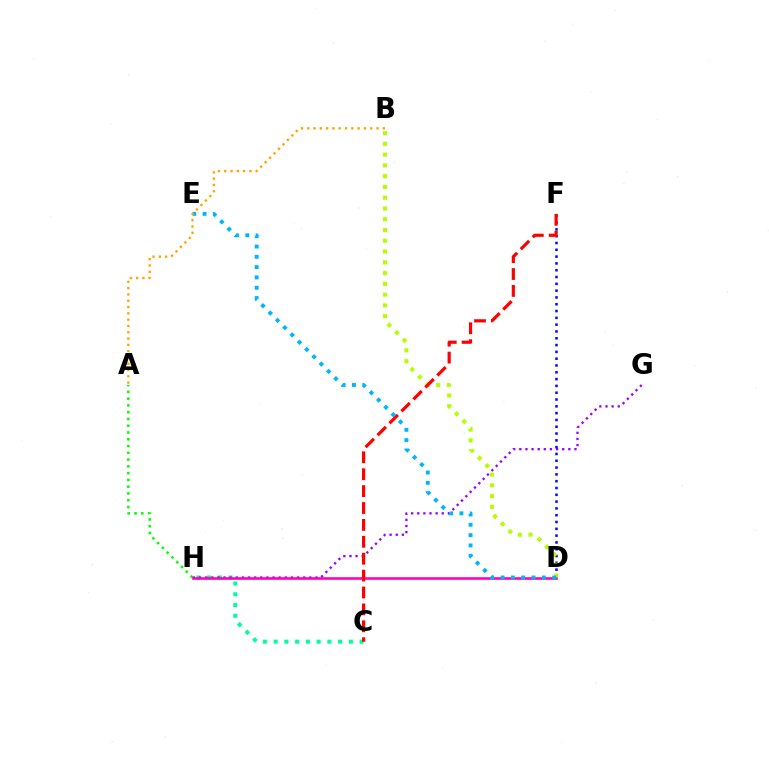{('C', 'H'): [{'color': '#00ff9d', 'line_style': 'dotted', 'thickness': 2.92}], ('A', 'H'): [{'color': '#08ff00', 'line_style': 'dotted', 'thickness': 1.84}], ('G', 'H'): [{'color': '#9b00ff', 'line_style': 'dotted', 'thickness': 1.66}], ('D', 'F'): [{'color': '#0010ff', 'line_style': 'dotted', 'thickness': 1.85}], ('D', 'H'): [{'color': '#ff00bd', 'line_style': 'solid', 'thickness': 1.87}], ('B', 'D'): [{'color': '#b3ff00', 'line_style': 'dotted', 'thickness': 2.93}], ('C', 'F'): [{'color': '#ff0000', 'line_style': 'dashed', 'thickness': 2.3}], ('D', 'E'): [{'color': '#00b5ff', 'line_style': 'dotted', 'thickness': 2.8}], ('A', 'B'): [{'color': '#ffa500', 'line_style': 'dotted', 'thickness': 1.71}]}